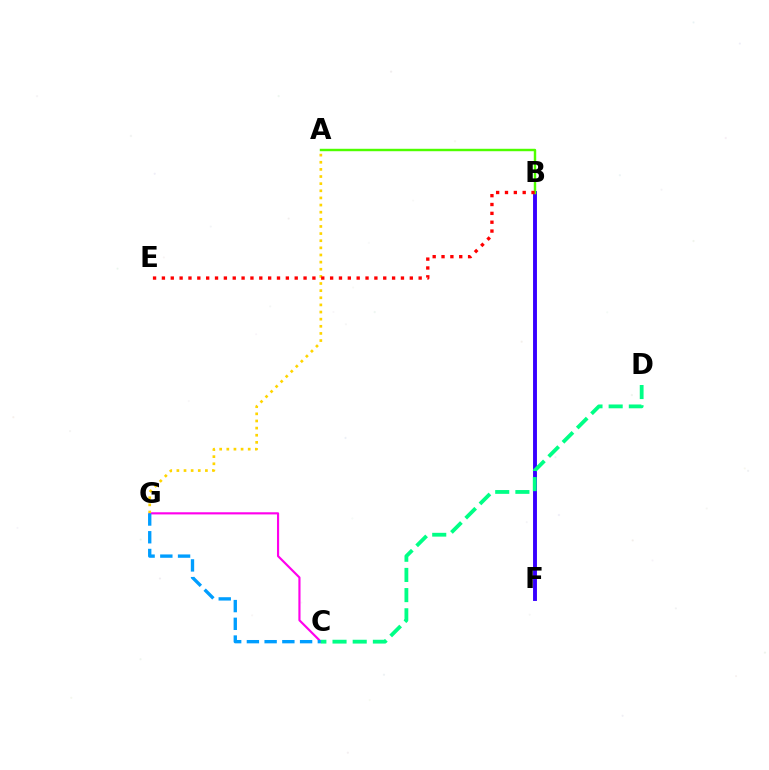{('B', 'F'): [{'color': '#3700ff', 'line_style': 'solid', 'thickness': 2.81}], ('C', 'G'): [{'color': '#ff00ed', 'line_style': 'solid', 'thickness': 1.55}, {'color': '#009eff', 'line_style': 'dashed', 'thickness': 2.41}], ('A', 'B'): [{'color': '#4fff00', 'line_style': 'solid', 'thickness': 1.76}], ('A', 'G'): [{'color': '#ffd500', 'line_style': 'dotted', 'thickness': 1.94}], ('C', 'D'): [{'color': '#00ff86', 'line_style': 'dashed', 'thickness': 2.74}], ('B', 'E'): [{'color': '#ff0000', 'line_style': 'dotted', 'thickness': 2.41}]}